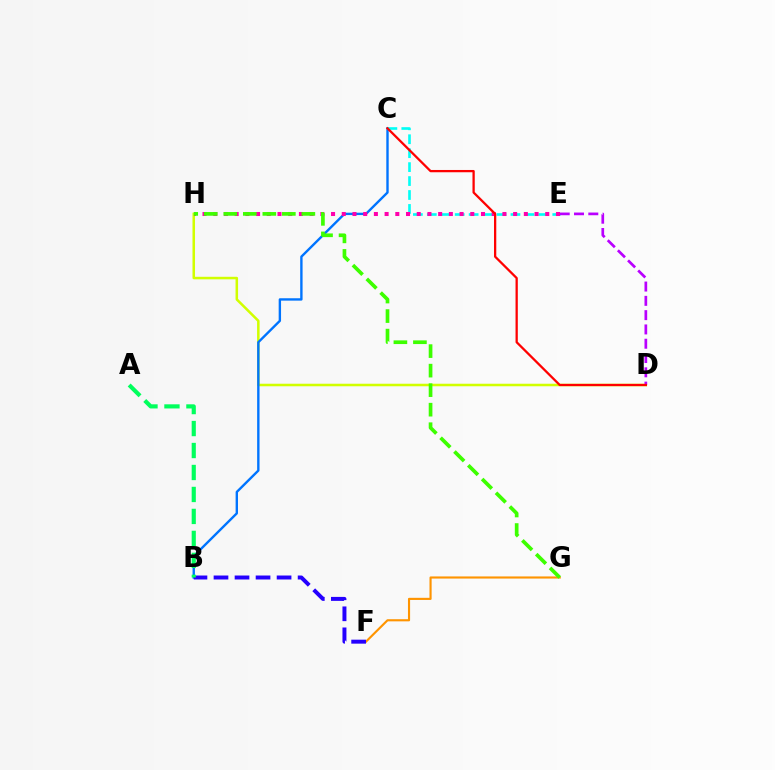{('D', 'H'): [{'color': '#d1ff00', 'line_style': 'solid', 'thickness': 1.82}], ('F', 'G'): [{'color': '#ff9400', 'line_style': 'solid', 'thickness': 1.54}], ('B', 'C'): [{'color': '#0074ff', 'line_style': 'solid', 'thickness': 1.71}], ('B', 'F'): [{'color': '#2500ff', 'line_style': 'dashed', 'thickness': 2.86}], ('C', 'E'): [{'color': '#00fff6', 'line_style': 'dashed', 'thickness': 1.89}], ('E', 'H'): [{'color': '#ff00ac', 'line_style': 'dotted', 'thickness': 2.91}], ('D', 'E'): [{'color': '#b900ff', 'line_style': 'dashed', 'thickness': 1.94}], ('G', 'H'): [{'color': '#3dff00', 'line_style': 'dashed', 'thickness': 2.65}], ('C', 'D'): [{'color': '#ff0000', 'line_style': 'solid', 'thickness': 1.64}], ('A', 'B'): [{'color': '#00ff5c', 'line_style': 'dashed', 'thickness': 2.98}]}